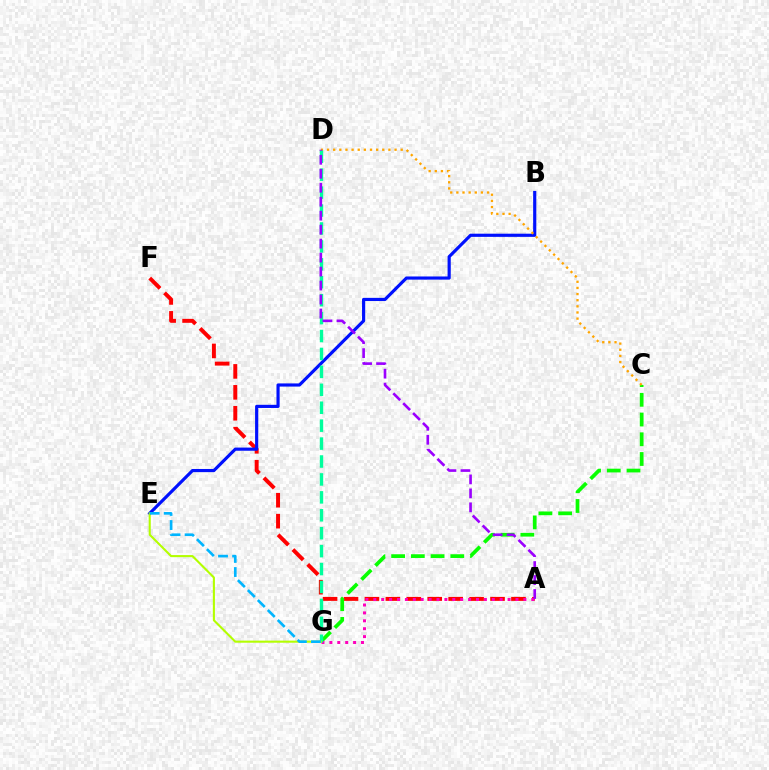{('A', 'F'): [{'color': '#ff0000', 'line_style': 'dashed', 'thickness': 2.84}], ('C', 'G'): [{'color': '#08ff00', 'line_style': 'dashed', 'thickness': 2.68}], ('B', 'E'): [{'color': '#0010ff', 'line_style': 'solid', 'thickness': 2.28}], ('A', 'G'): [{'color': '#ff00bd', 'line_style': 'dotted', 'thickness': 2.15}], ('C', 'D'): [{'color': '#ffa500', 'line_style': 'dotted', 'thickness': 1.67}], ('D', 'G'): [{'color': '#00ff9d', 'line_style': 'dashed', 'thickness': 2.44}], ('E', 'G'): [{'color': '#b3ff00', 'line_style': 'solid', 'thickness': 1.51}, {'color': '#00b5ff', 'line_style': 'dashed', 'thickness': 1.91}], ('A', 'D'): [{'color': '#9b00ff', 'line_style': 'dashed', 'thickness': 1.9}]}